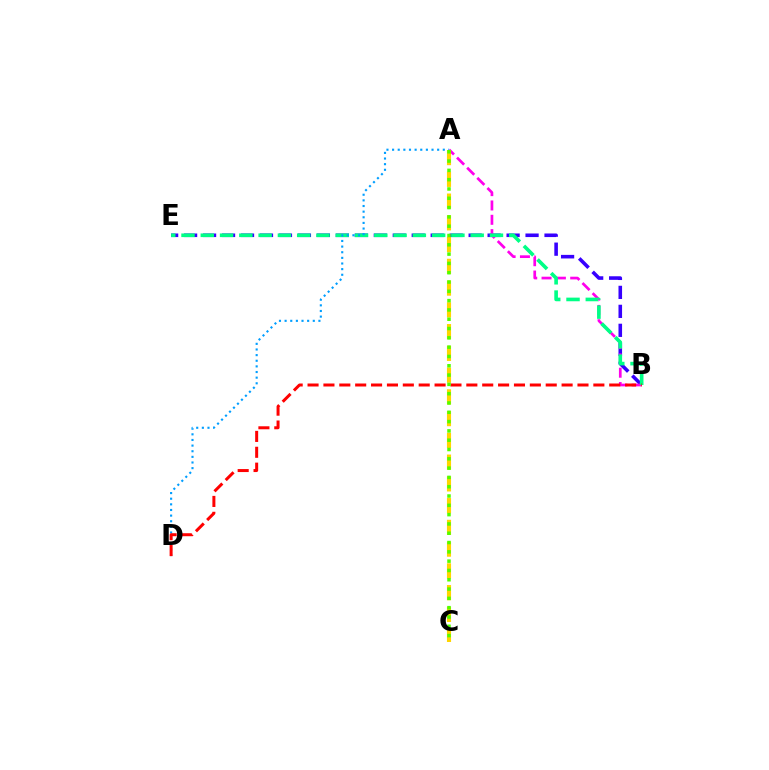{('B', 'E'): [{'color': '#3700ff', 'line_style': 'dashed', 'thickness': 2.58}, {'color': '#00ff86', 'line_style': 'dashed', 'thickness': 2.62}], ('A', 'B'): [{'color': '#ff00ed', 'line_style': 'dashed', 'thickness': 1.95}], ('A', 'D'): [{'color': '#009eff', 'line_style': 'dotted', 'thickness': 1.53}], ('A', 'C'): [{'color': '#ffd500', 'line_style': 'dashed', 'thickness': 2.96}, {'color': '#4fff00', 'line_style': 'dotted', 'thickness': 2.53}], ('B', 'D'): [{'color': '#ff0000', 'line_style': 'dashed', 'thickness': 2.16}]}